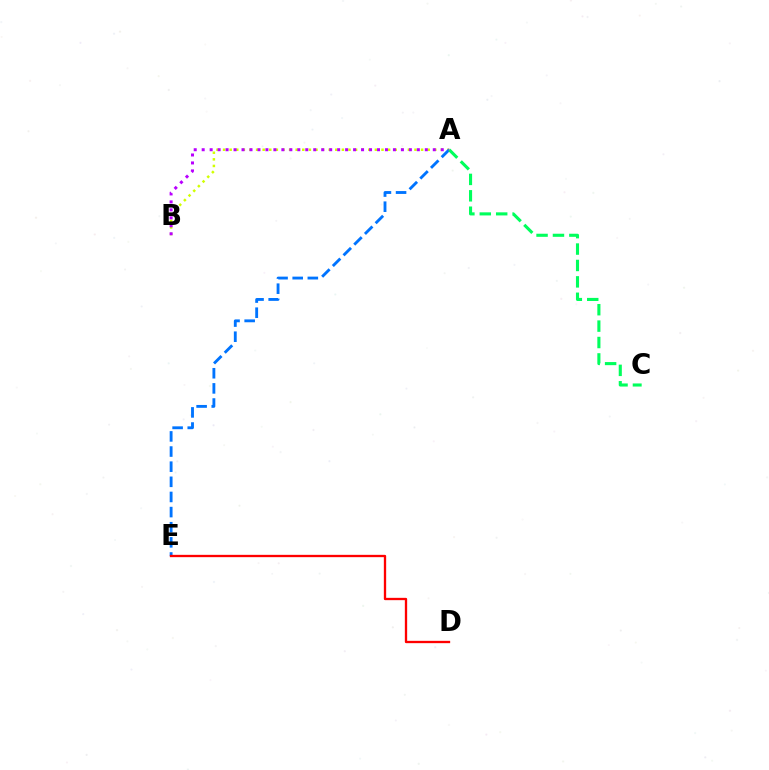{('A', 'B'): [{'color': '#d1ff00', 'line_style': 'dotted', 'thickness': 1.79}, {'color': '#b900ff', 'line_style': 'dotted', 'thickness': 2.17}], ('A', 'E'): [{'color': '#0074ff', 'line_style': 'dashed', 'thickness': 2.06}], ('D', 'E'): [{'color': '#ff0000', 'line_style': 'solid', 'thickness': 1.67}], ('A', 'C'): [{'color': '#00ff5c', 'line_style': 'dashed', 'thickness': 2.23}]}